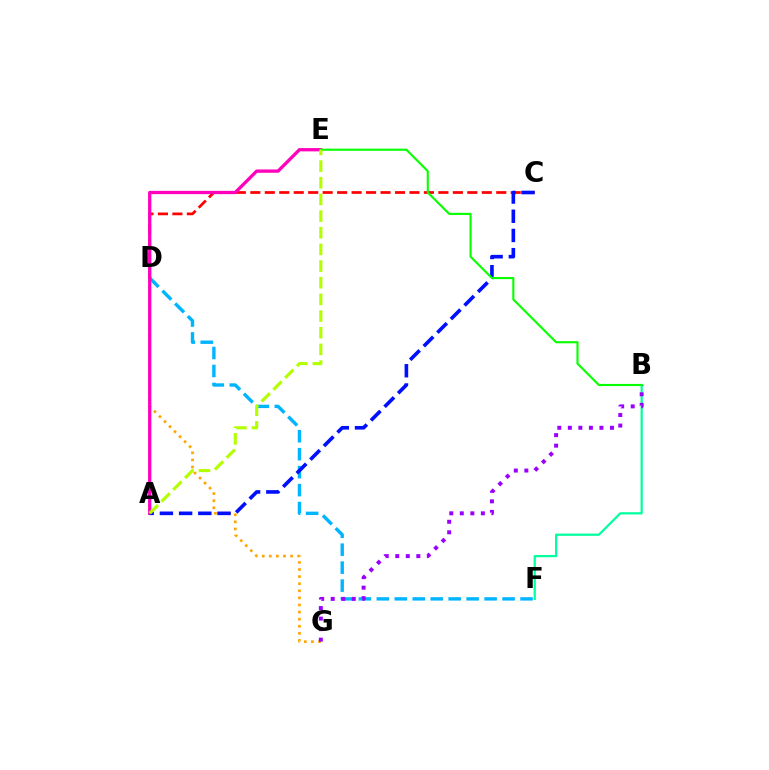{('C', 'D'): [{'color': '#ff0000', 'line_style': 'dashed', 'thickness': 1.97}], ('D', 'F'): [{'color': '#00b5ff', 'line_style': 'dashed', 'thickness': 2.44}], ('D', 'G'): [{'color': '#ffa500', 'line_style': 'dotted', 'thickness': 1.93}], ('B', 'F'): [{'color': '#00ff9d', 'line_style': 'solid', 'thickness': 1.59}], ('B', 'G'): [{'color': '#9b00ff', 'line_style': 'dotted', 'thickness': 2.86}], ('A', 'E'): [{'color': '#ff00bd', 'line_style': 'solid', 'thickness': 2.37}, {'color': '#b3ff00', 'line_style': 'dashed', 'thickness': 2.26}], ('A', 'C'): [{'color': '#0010ff', 'line_style': 'dashed', 'thickness': 2.61}], ('B', 'E'): [{'color': '#08ff00', 'line_style': 'solid', 'thickness': 1.53}]}